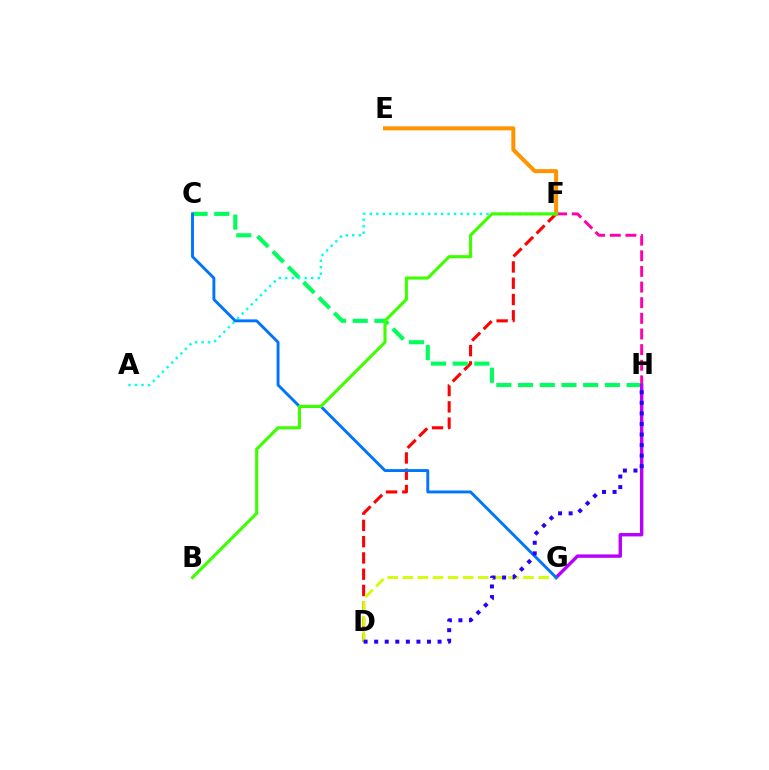{('D', 'F'): [{'color': '#ff0000', 'line_style': 'dashed', 'thickness': 2.21}], ('F', 'H'): [{'color': '#ff00ac', 'line_style': 'dashed', 'thickness': 2.12}], ('C', 'H'): [{'color': '#00ff5c', 'line_style': 'dashed', 'thickness': 2.95}], ('A', 'F'): [{'color': '#00fff6', 'line_style': 'dotted', 'thickness': 1.76}], ('G', 'H'): [{'color': '#b900ff', 'line_style': 'solid', 'thickness': 2.45}], ('D', 'G'): [{'color': '#d1ff00', 'line_style': 'dashed', 'thickness': 2.05}], ('E', 'F'): [{'color': '#ff9400', 'line_style': 'solid', 'thickness': 2.88}], ('C', 'G'): [{'color': '#0074ff', 'line_style': 'solid', 'thickness': 2.08}], ('B', 'F'): [{'color': '#3dff00', 'line_style': 'solid', 'thickness': 2.22}], ('D', 'H'): [{'color': '#2500ff', 'line_style': 'dotted', 'thickness': 2.87}]}